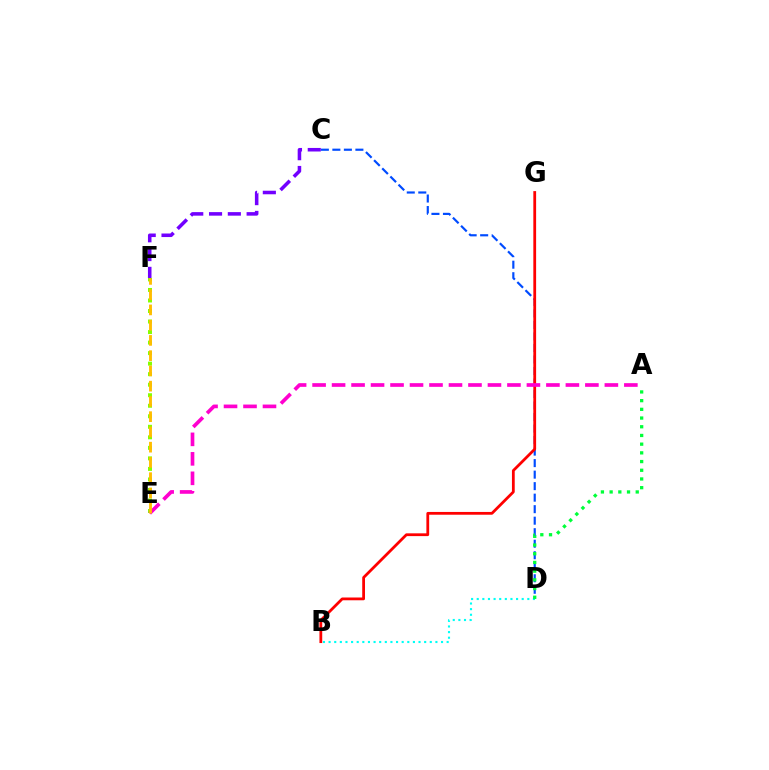{('E', 'F'): [{'color': '#84ff00', 'line_style': 'dotted', 'thickness': 2.86}, {'color': '#ffbd00', 'line_style': 'dashed', 'thickness': 2.07}], ('C', 'D'): [{'color': '#004bff', 'line_style': 'dashed', 'thickness': 1.56}], ('B', 'D'): [{'color': '#00fff6', 'line_style': 'dotted', 'thickness': 1.53}], ('A', 'D'): [{'color': '#00ff39', 'line_style': 'dotted', 'thickness': 2.36}], ('C', 'F'): [{'color': '#7200ff', 'line_style': 'dashed', 'thickness': 2.55}], ('B', 'G'): [{'color': '#ff0000', 'line_style': 'solid', 'thickness': 2.0}], ('A', 'E'): [{'color': '#ff00cf', 'line_style': 'dashed', 'thickness': 2.65}]}